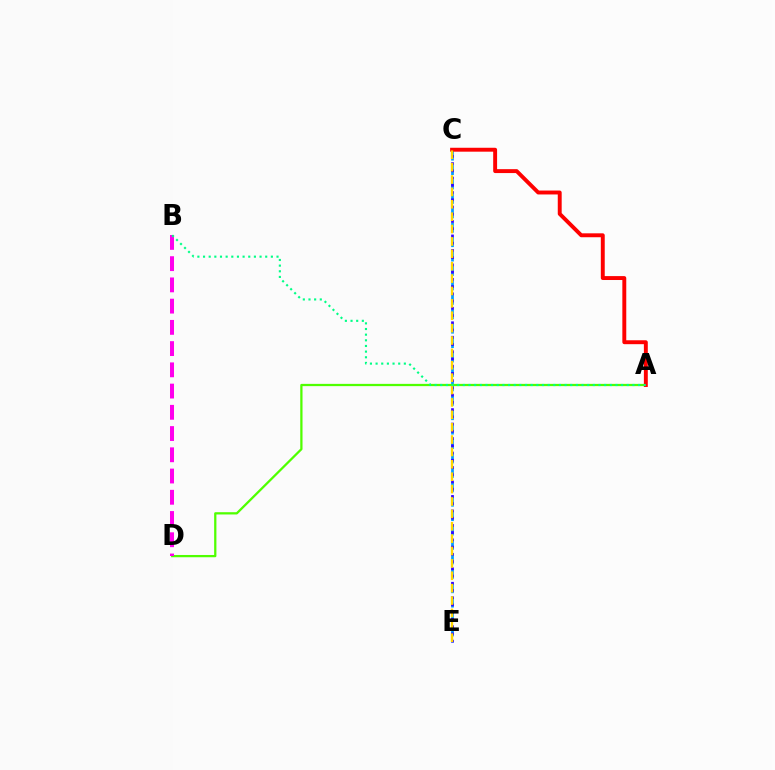{('C', 'E'): [{'color': '#009eff', 'line_style': 'dashed', 'thickness': 1.96}, {'color': '#3700ff', 'line_style': 'dotted', 'thickness': 1.97}, {'color': '#ffd500', 'line_style': 'dashed', 'thickness': 1.68}], ('A', 'D'): [{'color': '#4fff00', 'line_style': 'solid', 'thickness': 1.63}], ('B', 'D'): [{'color': '#ff00ed', 'line_style': 'dashed', 'thickness': 2.89}], ('A', 'C'): [{'color': '#ff0000', 'line_style': 'solid', 'thickness': 2.82}], ('A', 'B'): [{'color': '#00ff86', 'line_style': 'dotted', 'thickness': 1.54}]}